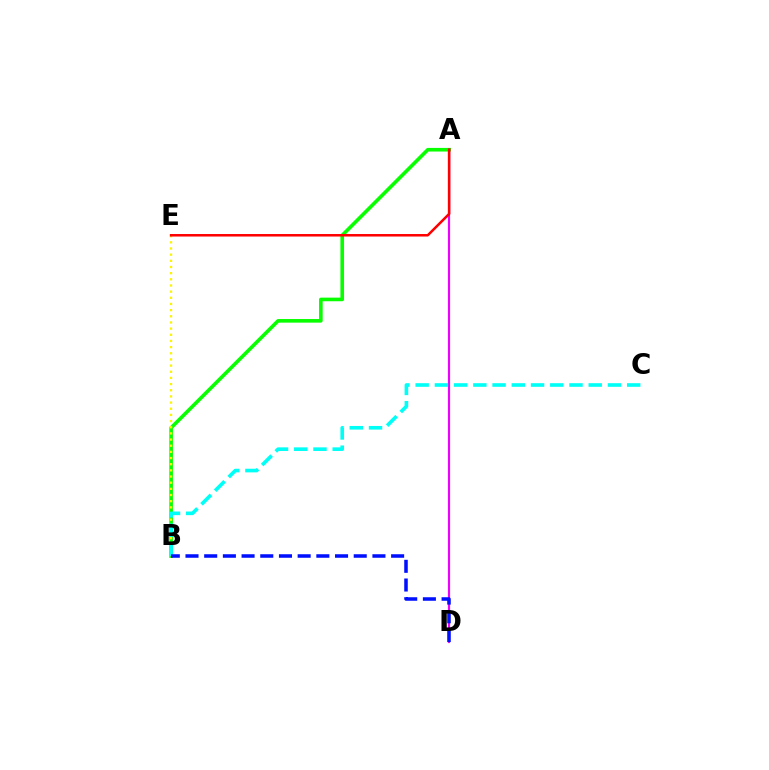{('A', 'B'): [{'color': '#08ff00', 'line_style': 'solid', 'thickness': 2.6}], ('B', 'E'): [{'color': '#fcf500', 'line_style': 'dotted', 'thickness': 1.67}], ('A', 'D'): [{'color': '#ee00ff', 'line_style': 'solid', 'thickness': 1.57}], ('B', 'C'): [{'color': '#00fff6', 'line_style': 'dashed', 'thickness': 2.61}], ('A', 'E'): [{'color': '#ff0000', 'line_style': 'solid', 'thickness': 1.81}], ('B', 'D'): [{'color': '#0010ff', 'line_style': 'dashed', 'thickness': 2.54}]}